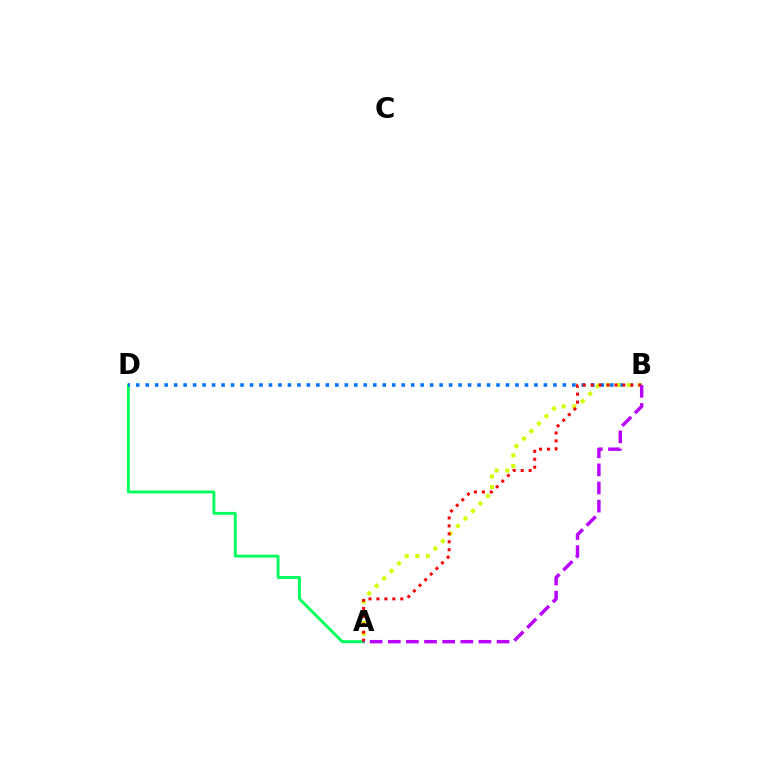{('A', 'D'): [{'color': '#00ff5c', 'line_style': 'solid', 'thickness': 2.07}], ('B', 'D'): [{'color': '#0074ff', 'line_style': 'dotted', 'thickness': 2.58}], ('A', 'B'): [{'color': '#d1ff00', 'line_style': 'dotted', 'thickness': 2.88}, {'color': '#ff0000', 'line_style': 'dotted', 'thickness': 2.16}, {'color': '#b900ff', 'line_style': 'dashed', 'thickness': 2.46}]}